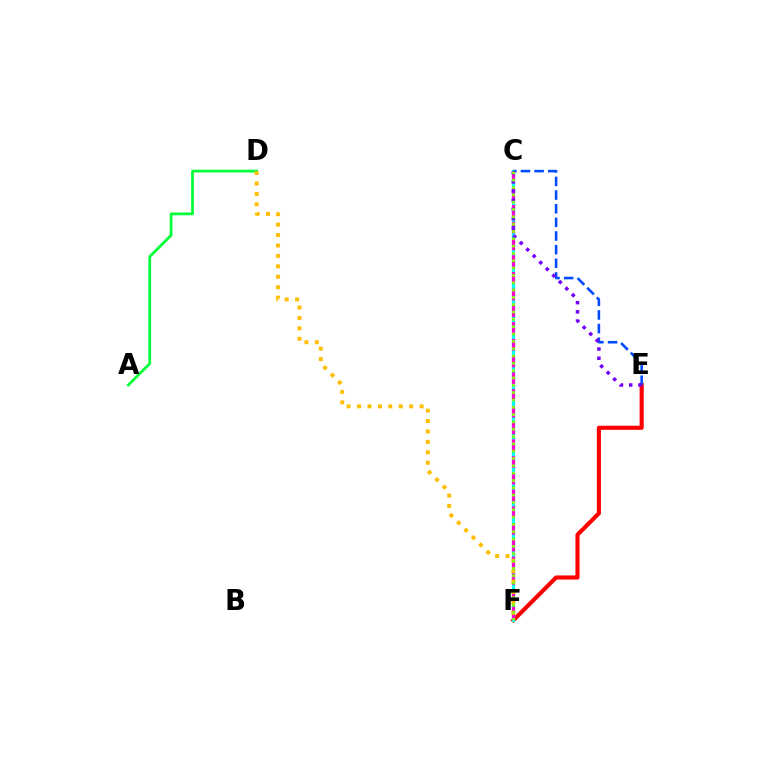{('E', 'F'): [{'color': '#ff0000', 'line_style': 'solid', 'thickness': 2.96}], ('C', 'F'): [{'color': '#00fff6', 'line_style': 'solid', 'thickness': 2.32}, {'color': '#ff00cf', 'line_style': 'dashed', 'thickness': 2.27}, {'color': '#84ff00', 'line_style': 'dotted', 'thickness': 1.99}], ('A', 'D'): [{'color': '#00ff39', 'line_style': 'solid', 'thickness': 1.97}], ('C', 'E'): [{'color': '#004bff', 'line_style': 'dashed', 'thickness': 1.85}, {'color': '#7200ff', 'line_style': 'dotted', 'thickness': 2.5}], ('D', 'F'): [{'color': '#ffbd00', 'line_style': 'dotted', 'thickness': 2.83}]}